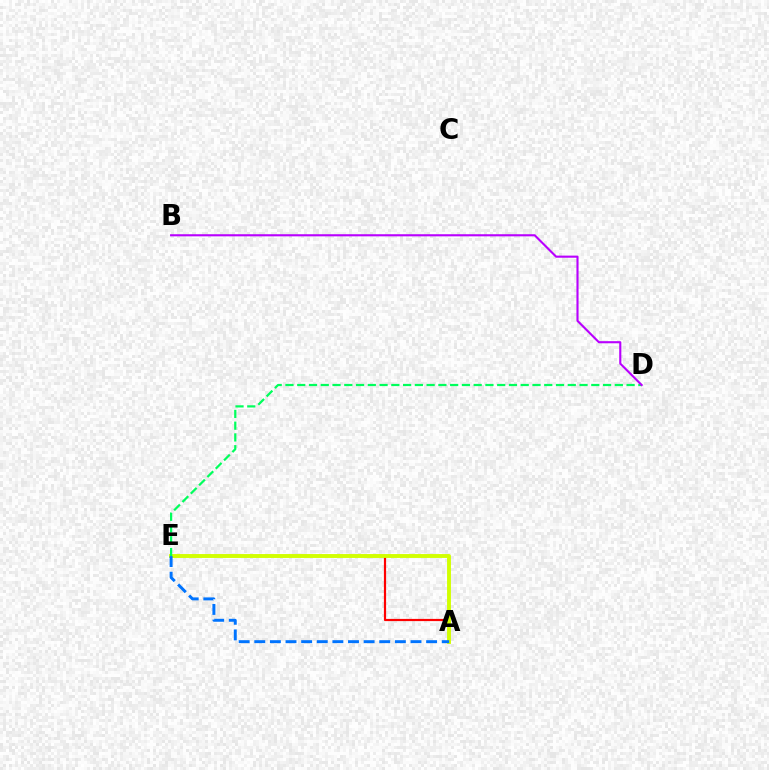{('A', 'E'): [{'color': '#ff0000', 'line_style': 'solid', 'thickness': 1.58}, {'color': '#d1ff00', 'line_style': 'solid', 'thickness': 2.79}, {'color': '#0074ff', 'line_style': 'dashed', 'thickness': 2.12}], ('D', 'E'): [{'color': '#00ff5c', 'line_style': 'dashed', 'thickness': 1.6}], ('B', 'D'): [{'color': '#b900ff', 'line_style': 'solid', 'thickness': 1.52}]}